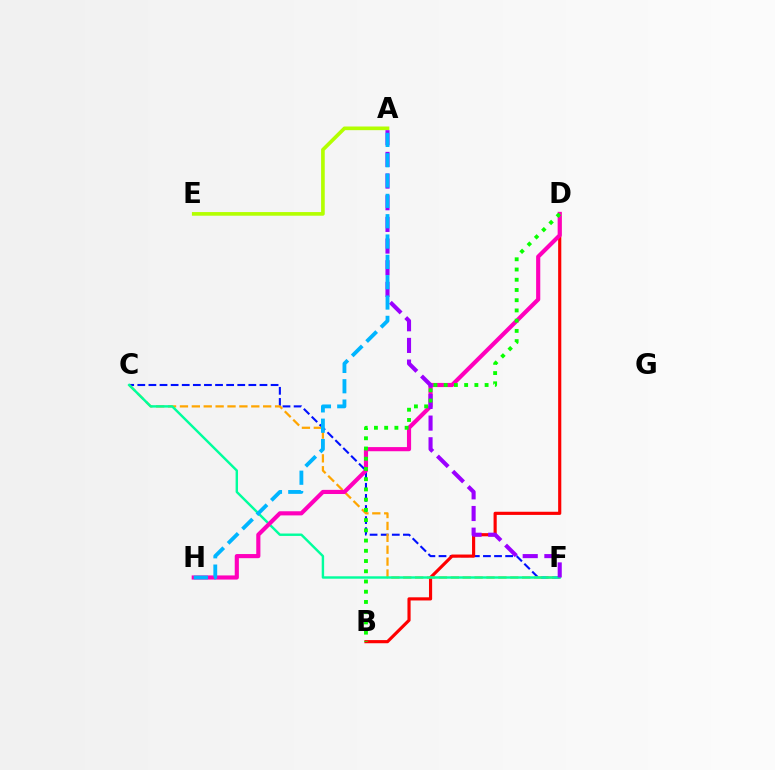{('C', 'F'): [{'color': '#0010ff', 'line_style': 'dashed', 'thickness': 1.51}, {'color': '#ffa500', 'line_style': 'dashed', 'thickness': 1.62}, {'color': '#00ff9d', 'line_style': 'solid', 'thickness': 1.74}], ('B', 'D'): [{'color': '#ff0000', 'line_style': 'solid', 'thickness': 2.27}, {'color': '#08ff00', 'line_style': 'dotted', 'thickness': 2.78}], ('D', 'H'): [{'color': '#ff00bd', 'line_style': 'solid', 'thickness': 2.98}], ('A', 'E'): [{'color': '#b3ff00', 'line_style': 'solid', 'thickness': 2.63}], ('A', 'F'): [{'color': '#9b00ff', 'line_style': 'dashed', 'thickness': 2.94}], ('A', 'H'): [{'color': '#00b5ff', 'line_style': 'dashed', 'thickness': 2.76}]}